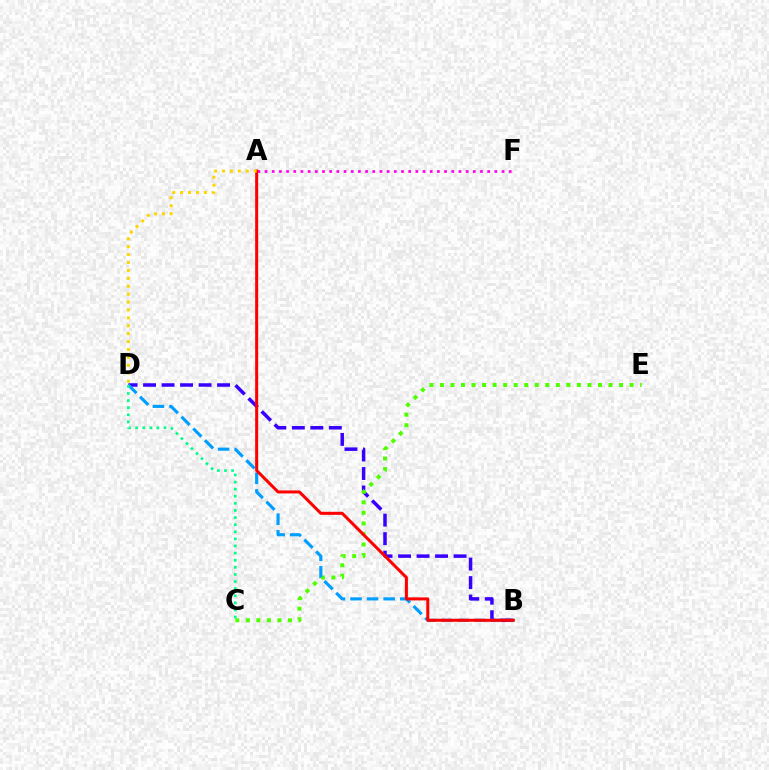{('B', 'D'): [{'color': '#3700ff', 'line_style': 'dashed', 'thickness': 2.51}, {'color': '#009eff', 'line_style': 'dashed', 'thickness': 2.25}], ('A', 'F'): [{'color': '#ff00ed', 'line_style': 'dotted', 'thickness': 1.95}], ('C', 'E'): [{'color': '#4fff00', 'line_style': 'dotted', 'thickness': 2.86}], ('A', 'B'): [{'color': '#ff0000', 'line_style': 'solid', 'thickness': 2.17}], ('C', 'D'): [{'color': '#00ff86', 'line_style': 'dotted', 'thickness': 1.93}], ('A', 'D'): [{'color': '#ffd500', 'line_style': 'dotted', 'thickness': 2.15}]}